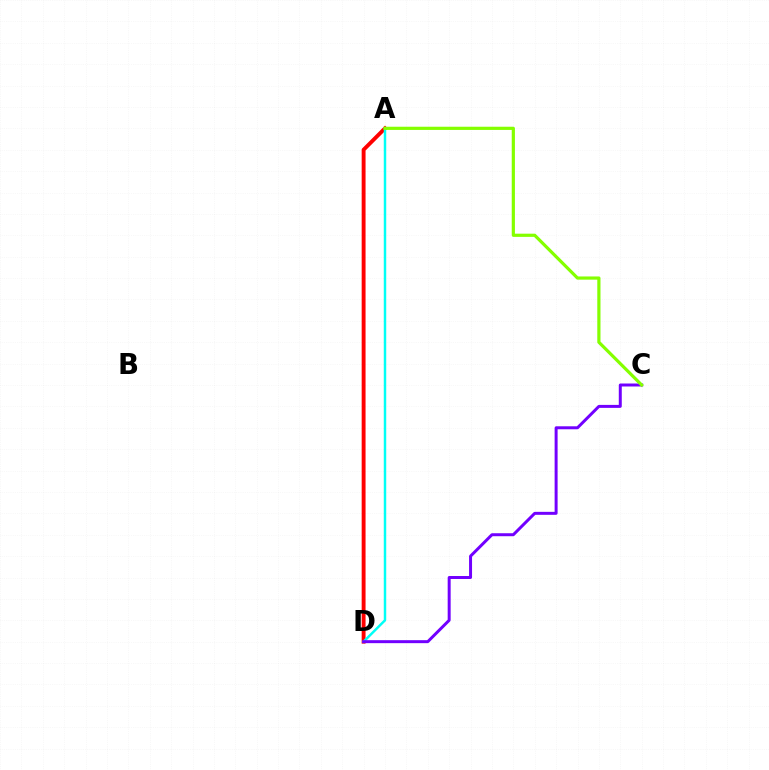{('A', 'D'): [{'color': '#ff0000', 'line_style': 'solid', 'thickness': 2.8}, {'color': '#00fff6', 'line_style': 'solid', 'thickness': 1.77}], ('C', 'D'): [{'color': '#7200ff', 'line_style': 'solid', 'thickness': 2.15}], ('A', 'C'): [{'color': '#84ff00', 'line_style': 'solid', 'thickness': 2.3}]}